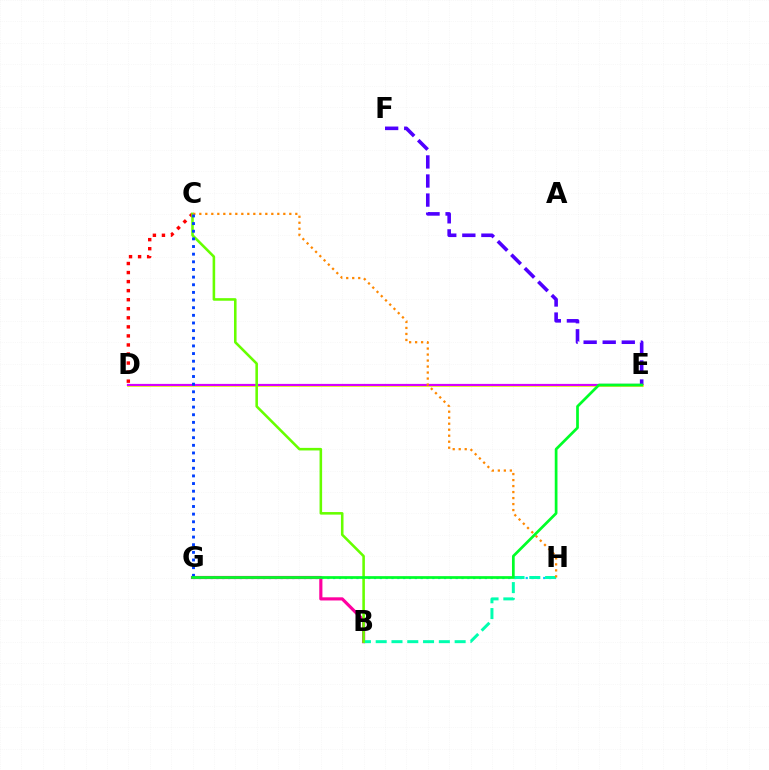{('C', 'D'): [{'color': '#ff0000', 'line_style': 'dotted', 'thickness': 2.46}], ('D', 'E'): [{'color': '#eeff00', 'line_style': 'solid', 'thickness': 1.94}, {'color': '#d600ff', 'line_style': 'solid', 'thickness': 1.59}], ('E', 'F'): [{'color': '#4f00ff', 'line_style': 'dashed', 'thickness': 2.59}], ('G', 'H'): [{'color': '#00c7ff', 'line_style': 'dotted', 'thickness': 1.59}], ('B', 'G'): [{'color': '#ff00a0', 'line_style': 'solid', 'thickness': 2.27}], ('B', 'H'): [{'color': '#00ffaf', 'line_style': 'dashed', 'thickness': 2.14}], ('B', 'C'): [{'color': '#66ff00', 'line_style': 'solid', 'thickness': 1.85}], ('C', 'H'): [{'color': '#ff8800', 'line_style': 'dotted', 'thickness': 1.63}], ('C', 'G'): [{'color': '#003fff', 'line_style': 'dotted', 'thickness': 2.08}], ('E', 'G'): [{'color': '#00ff27', 'line_style': 'solid', 'thickness': 1.96}]}